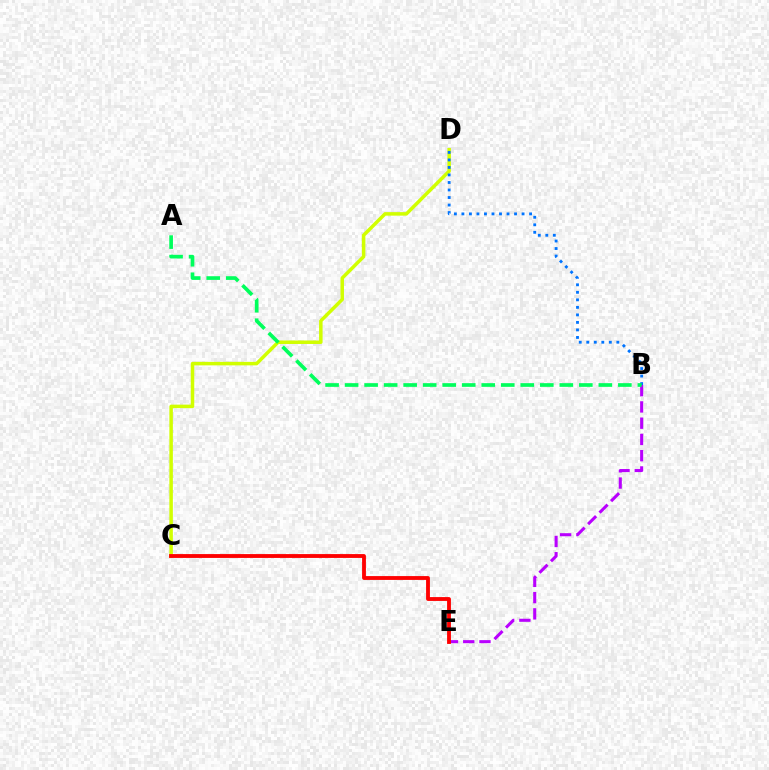{('C', 'D'): [{'color': '#d1ff00', 'line_style': 'solid', 'thickness': 2.52}], ('B', 'D'): [{'color': '#0074ff', 'line_style': 'dotted', 'thickness': 2.04}], ('B', 'E'): [{'color': '#b900ff', 'line_style': 'dashed', 'thickness': 2.21}], ('A', 'B'): [{'color': '#00ff5c', 'line_style': 'dashed', 'thickness': 2.65}], ('C', 'E'): [{'color': '#ff0000', 'line_style': 'solid', 'thickness': 2.76}]}